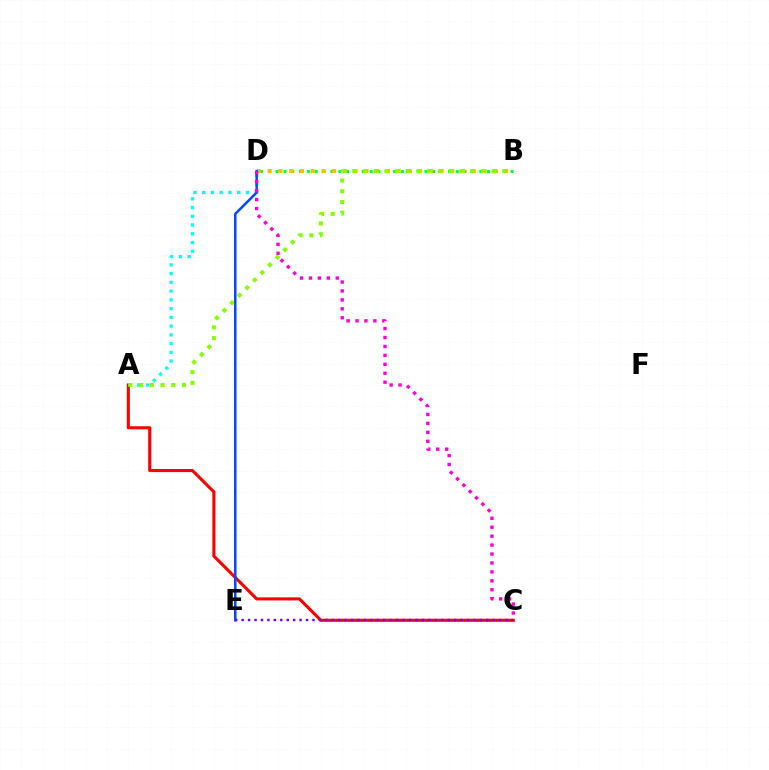{('B', 'D'): [{'color': '#00ff39', 'line_style': 'dotted', 'thickness': 2.13}, {'color': '#ffbd00', 'line_style': 'dotted', 'thickness': 2.92}], ('A', 'C'): [{'color': '#ff0000', 'line_style': 'solid', 'thickness': 2.22}], ('A', 'D'): [{'color': '#00fff6', 'line_style': 'dotted', 'thickness': 2.38}], ('A', 'B'): [{'color': '#84ff00', 'line_style': 'dotted', 'thickness': 2.91}], ('D', 'E'): [{'color': '#004bff', 'line_style': 'solid', 'thickness': 1.81}], ('C', 'E'): [{'color': '#7200ff', 'line_style': 'dotted', 'thickness': 1.75}], ('C', 'D'): [{'color': '#ff00cf', 'line_style': 'dotted', 'thickness': 2.43}]}